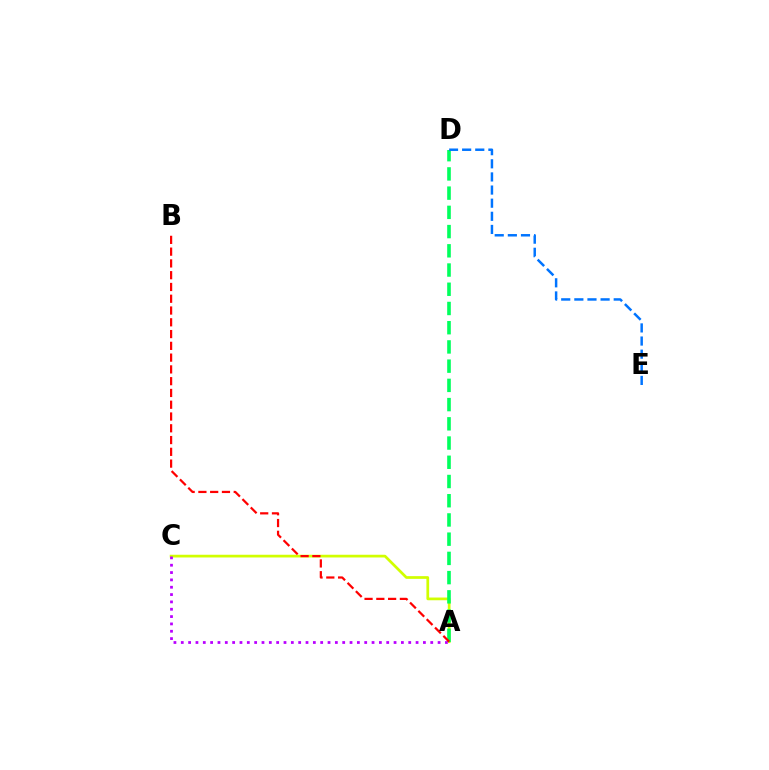{('A', 'C'): [{'color': '#d1ff00', 'line_style': 'solid', 'thickness': 1.96}, {'color': '#b900ff', 'line_style': 'dotted', 'thickness': 1.99}], ('A', 'D'): [{'color': '#00ff5c', 'line_style': 'dashed', 'thickness': 2.61}], ('A', 'B'): [{'color': '#ff0000', 'line_style': 'dashed', 'thickness': 1.6}], ('D', 'E'): [{'color': '#0074ff', 'line_style': 'dashed', 'thickness': 1.78}]}